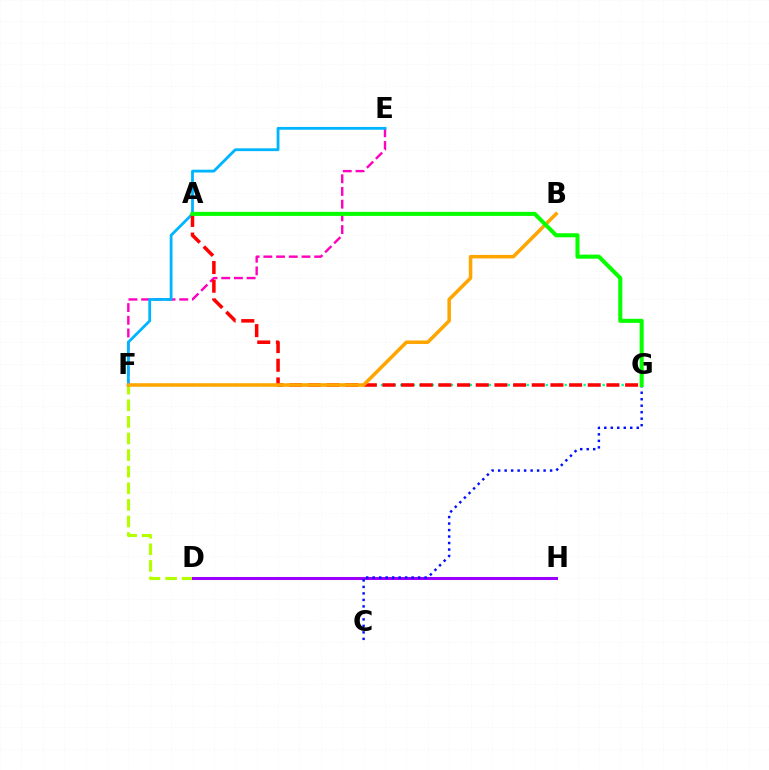{('D', 'F'): [{'color': '#b3ff00', 'line_style': 'dashed', 'thickness': 2.26}], ('F', 'G'): [{'color': '#00ff9d', 'line_style': 'dotted', 'thickness': 1.72}], ('E', 'F'): [{'color': '#ff00bd', 'line_style': 'dashed', 'thickness': 1.73}, {'color': '#00b5ff', 'line_style': 'solid', 'thickness': 2.03}], ('D', 'H'): [{'color': '#9b00ff', 'line_style': 'solid', 'thickness': 2.18}], ('C', 'G'): [{'color': '#0010ff', 'line_style': 'dotted', 'thickness': 1.76}], ('A', 'G'): [{'color': '#ff0000', 'line_style': 'dashed', 'thickness': 2.54}, {'color': '#08ff00', 'line_style': 'solid', 'thickness': 2.93}], ('B', 'F'): [{'color': '#ffa500', 'line_style': 'solid', 'thickness': 2.54}]}